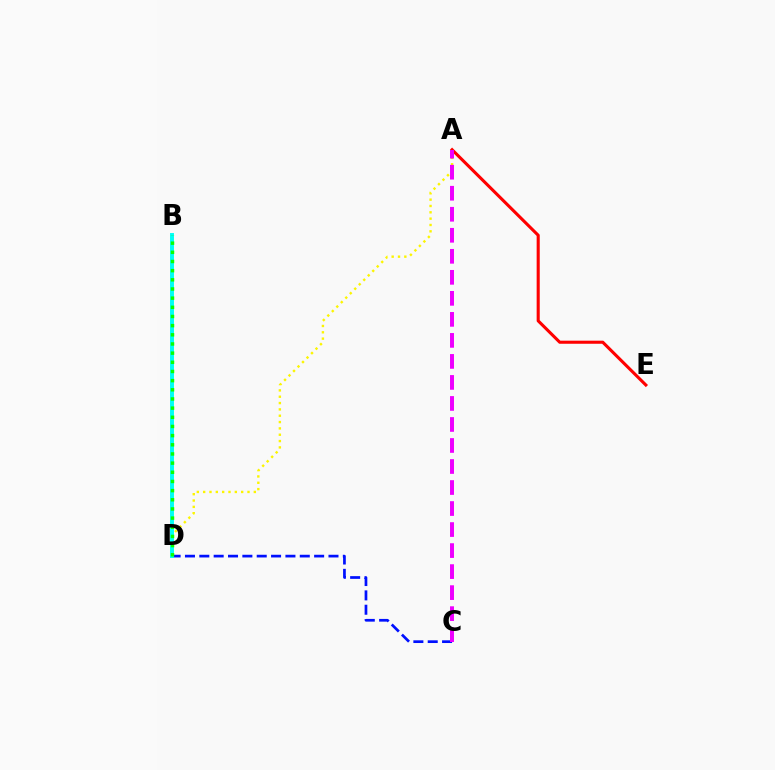{('C', 'D'): [{'color': '#0010ff', 'line_style': 'dashed', 'thickness': 1.95}], ('A', 'D'): [{'color': '#fcf500', 'line_style': 'dotted', 'thickness': 1.72}], ('A', 'E'): [{'color': '#ff0000', 'line_style': 'solid', 'thickness': 2.22}], ('B', 'D'): [{'color': '#00fff6', 'line_style': 'solid', 'thickness': 2.83}, {'color': '#08ff00', 'line_style': 'dotted', 'thickness': 2.49}], ('A', 'C'): [{'color': '#ee00ff', 'line_style': 'dashed', 'thickness': 2.86}]}